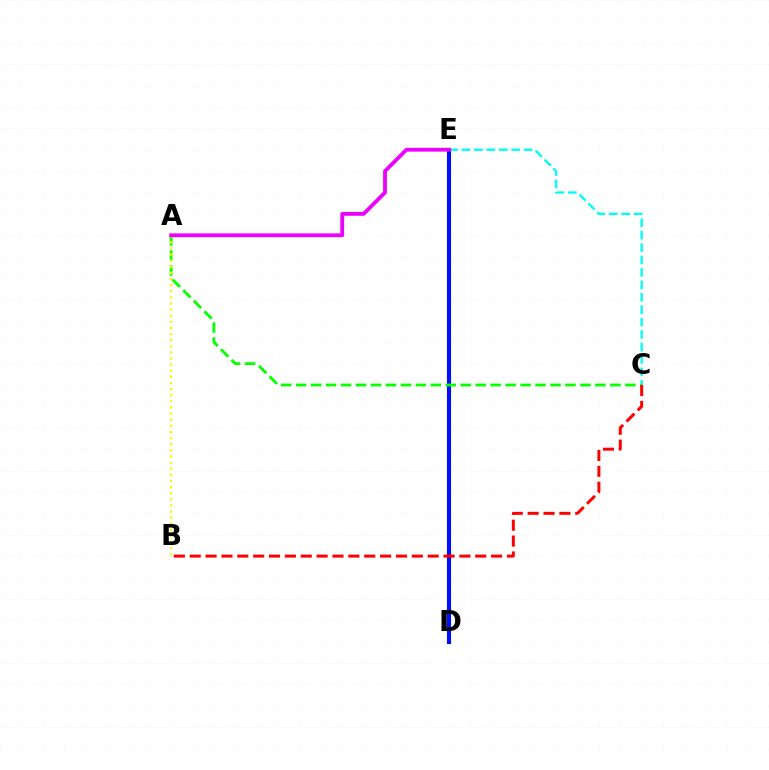{('D', 'E'): [{'color': '#0010ff', 'line_style': 'solid', 'thickness': 2.97}], ('C', 'E'): [{'color': '#00fff6', 'line_style': 'dashed', 'thickness': 1.69}], ('A', 'C'): [{'color': '#08ff00', 'line_style': 'dashed', 'thickness': 2.03}], ('A', 'B'): [{'color': '#fcf500', 'line_style': 'dotted', 'thickness': 1.66}], ('B', 'C'): [{'color': '#ff0000', 'line_style': 'dashed', 'thickness': 2.16}], ('A', 'E'): [{'color': '#ee00ff', 'line_style': 'solid', 'thickness': 2.74}]}